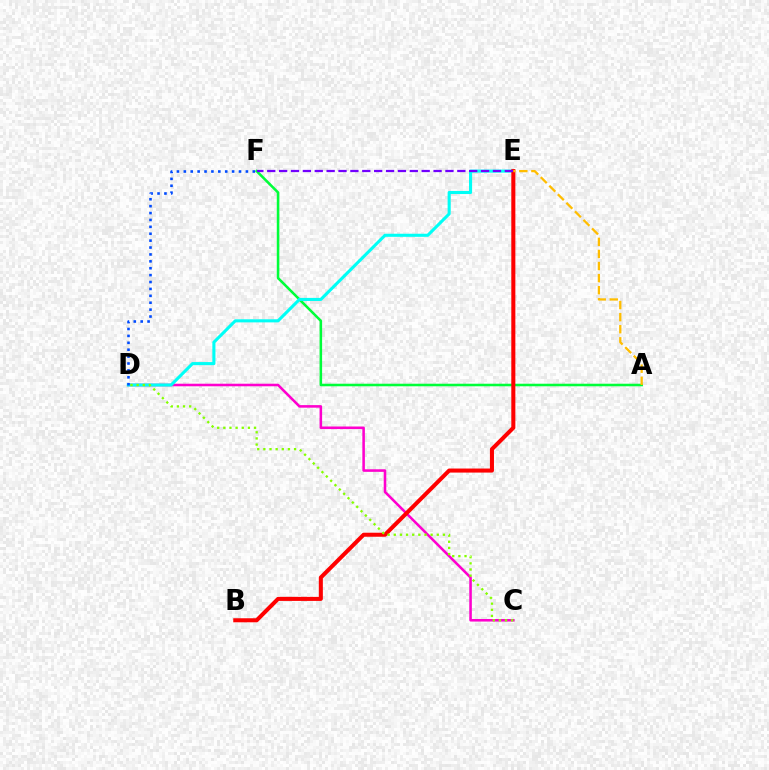{('A', 'F'): [{'color': '#00ff39', 'line_style': 'solid', 'thickness': 1.84}], ('C', 'D'): [{'color': '#ff00cf', 'line_style': 'solid', 'thickness': 1.84}, {'color': '#84ff00', 'line_style': 'dotted', 'thickness': 1.67}], ('D', 'E'): [{'color': '#00fff6', 'line_style': 'solid', 'thickness': 2.22}], ('B', 'E'): [{'color': '#ff0000', 'line_style': 'solid', 'thickness': 2.91}], ('E', 'F'): [{'color': '#7200ff', 'line_style': 'dashed', 'thickness': 1.61}], ('D', 'F'): [{'color': '#004bff', 'line_style': 'dotted', 'thickness': 1.87}], ('A', 'E'): [{'color': '#ffbd00', 'line_style': 'dashed', 'thickness': 1.64}]}